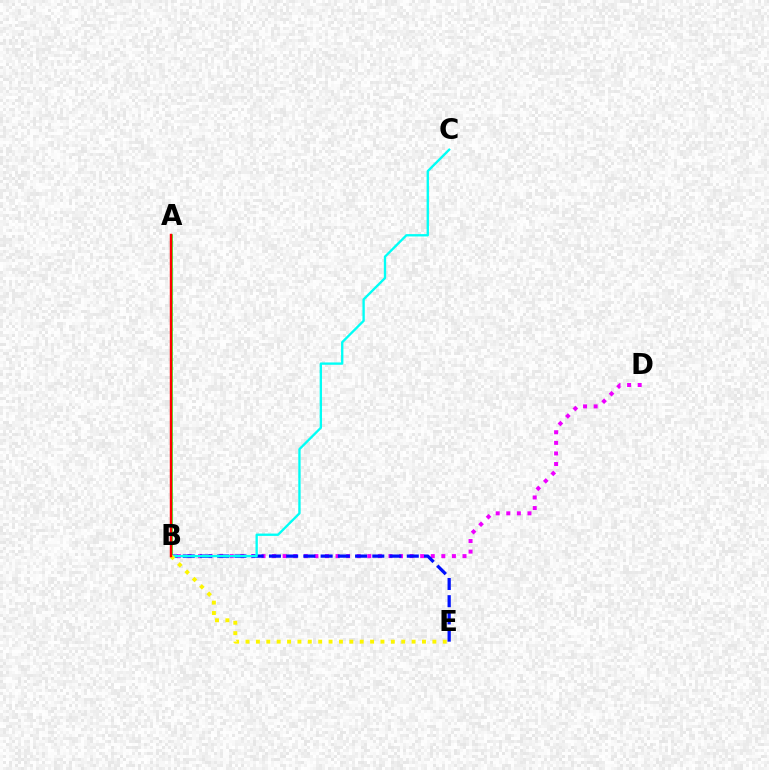{('B', 'D'): [{'color': '#ee00ff', 'line_style': 'dotted', 'thickness': 2.87}], ('B', 'E'): [{'color': '#0010ff', 'line_style': 'dashed', 'thickness': 2.34}, {'color': '#fcf500', 'line_style': 'dotted', 'thickness': 2.82}], ('A', 'B'): [{'color': '#08ff00', 'line_style': 'solid', 'thickness': 1.8}, {'color': '#ff0000', 'line_style': 'solid', 'thickness': 1.75}], ('B', 'C'): [{'color': '#00fff6', 'line_style': 'solid', 'thickness': 1.69}]}